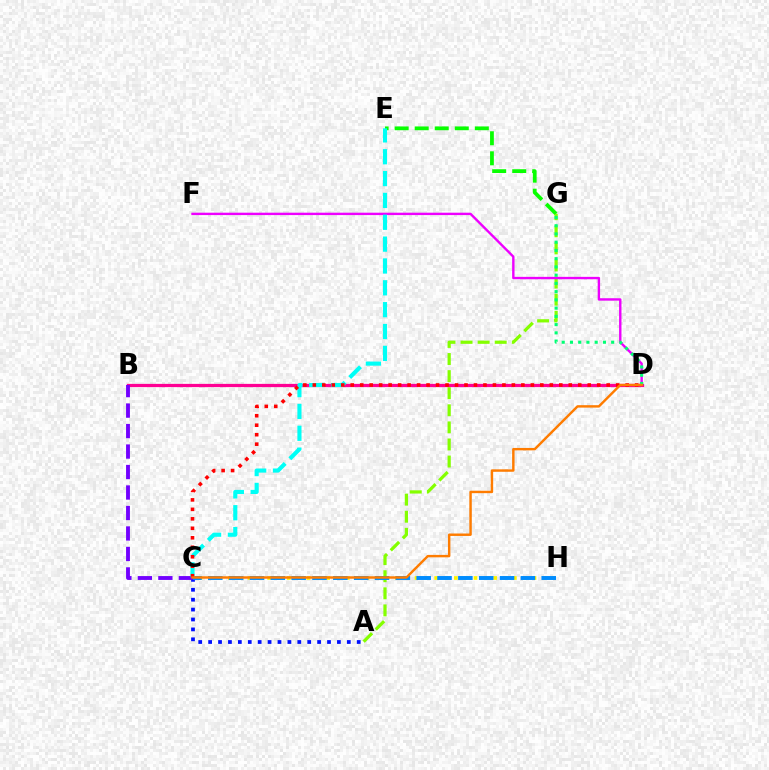{('C', 'H'): [{'color': '#fcf500', 'line_style': 'dotted', 'thickness': 2.67}, {'color': '#008cff', 'line_style': 'dashed', 'thickness': 2.83}], ('E', 'G'): [{'color': '#08ff00', 'line_style': 'dashed', 'thickness': 2.72}], ('A', 'C'): [{'color': '#0010ff', 'line_style': 'dotted', 'thickness': 2.69}], ('A', 'G'): [{'color': '#84ff00', 'line_style': 'dashed', 'thickness': 2.32}], ('D', 'F'): [{'color': '#ee00ff', 'line_style': 'solid', 'thickness': 1.72}], ('B', 'D'): [{'color': '#ff0094', 'line_style': 'solid', 'thickness': 2.34}], ('B', 'C'): [{'color': '#7200ff', 'line_style': 'dashed', 'thickness': 2.78}], ('D', 'G'): [{'color': '#00ff74', 'line_style': 'dotted', 'thickness': 2.24}], ('C', 'E'): [{'color': '#00fff6', 'line_style': 'dashed', 'thickness': 2.97}], ('C', 'D'): [{'color': '#ff0000', 'line_style': 'dotted', 'thickness': 2.58}, {'color': '#ff7c00', 'line_style': 'solid', 'thickness': 1.75}]}